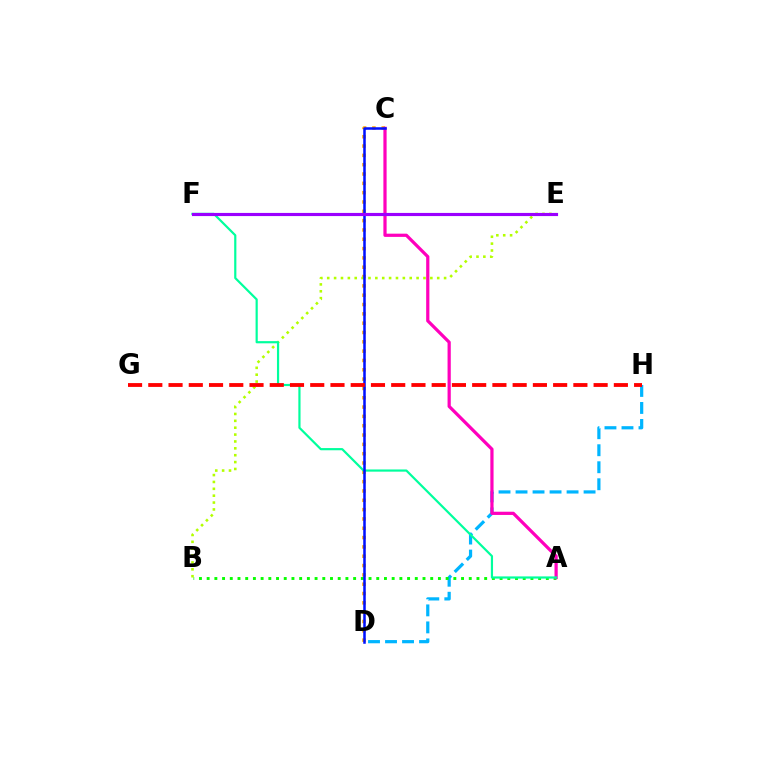{('C', 'D'): [{'color': '#ffa500', 'line_style': 'dotted', 'thickness': 2.53}, {'color': '#0010ff', 'line_style': 'solid', 'thickness': 1.82}], ('D', 'H'): [{'color': '#00b5ff', 'line_style': 'dashed', 'thickness': 2.31}], ('A', 'B'): [{'color': '#08ff00', 'line_style': 'dotted', 'thickness': 2.09}], ('B', 'E'): [{'color': '#b3ff00', 'line_style': 'dotted', 'thickness': 1.87}], ('A', 'C'): [{'color': '#ff00bd', 'line_style': 'solid', 'thickness': 2.32}], ('A', 'F'): [{'color': '#00ff9d', 'line_style': 'solid', 'thickness': 1.58}], ('E', 'F'): [{'color': '#9b00ff', 'line_style': 'solid', 'thickness': 2.26}], ('G', 'H'): [{'color': '#ff0000', 'line_style': 'dashed', 'thickness': 2.75}]}